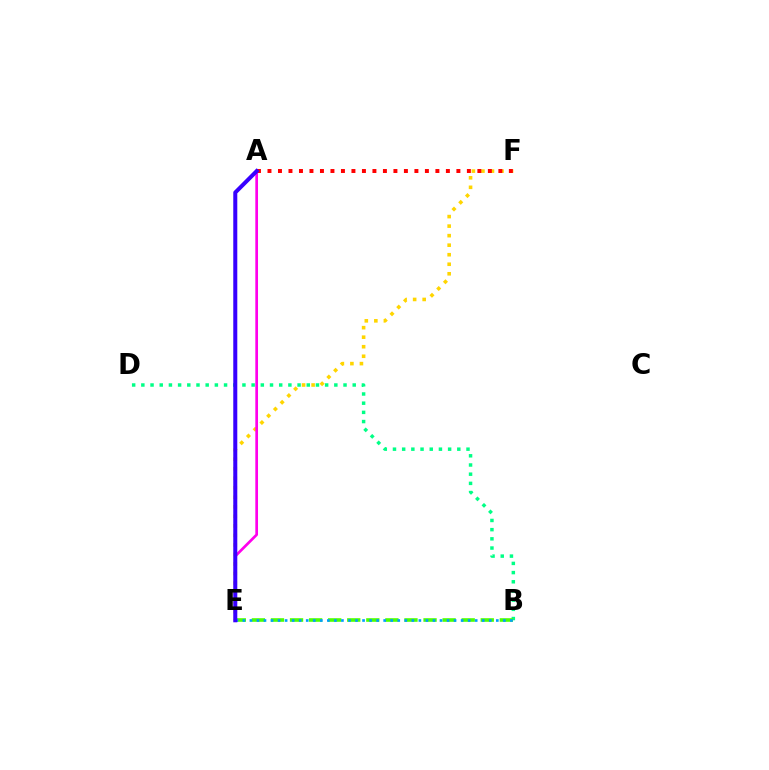{('E', 'F'): [{'color': '#ffd500', 'line_style': 'dotted', 'thickness': 2.59}], ('A', 'F'): [{'color': '#ff0000', 'line_style': 'dotted', 'thickness': 2.85}], ('B', 'D'): [{'color': '#00ff86', 'line_style': 'dotted', 'thickness': 2.5}], ('B', 'E'): [{'color': '#4fff00', 'line_style': 'dashed', 'thickness': 2.59}, {'color': '#009eff', 'line_style': 'dotted', 'thickness': 1.91}], ('A', 'E'): [{'color': '#ff00ed', 'line_style': 'solid', 'thickness': 1.94}, {'color': '#3700ff', 'line_style': 'solid', 'thickness': 2.89}]}